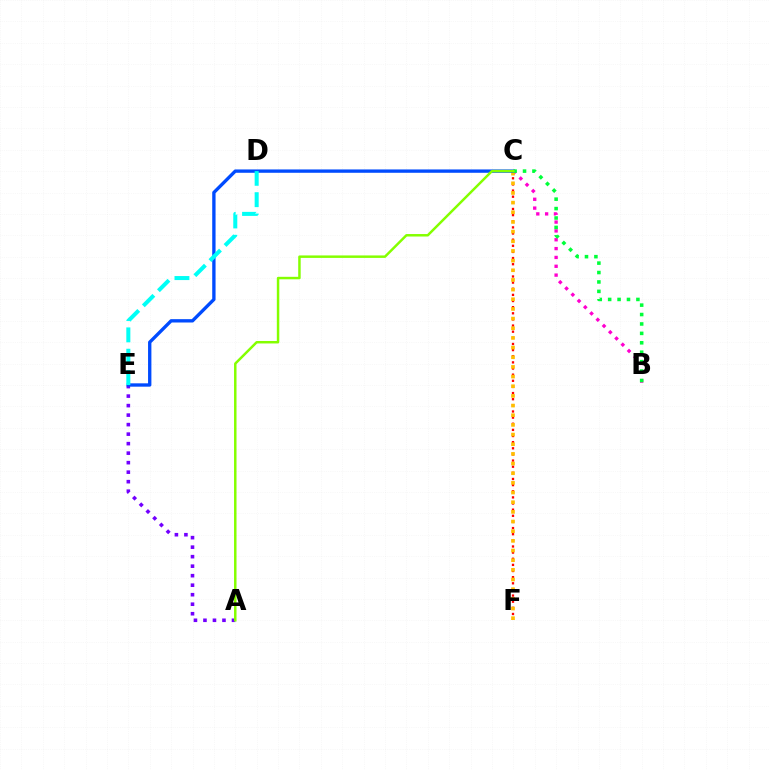{('B', 'C'): [{'color': '#ff00cf', 'line_style': 'dotted', 'thickness': 2.4}, {'color': '#00ff39', 'line_style': 'dotted', 'thickness': 2.56}], ('A', 'E'): [{'color': '#7200ff', 'line_style': 'dotted', 'thickness': 2.58}], ('C', 'F'): [{'color': '#ff0000', 'line_style': 'dotted', 'thickness': 1.67}, {'color': '#ffbd00', 'line_style': 'dotted', 'thickness': 2.63}], ('C', 'E'): [{'color': '#004bff', 'line_style': 'solid', 'thickness': 2.41}], ('A', 'C'): [{'color': '#84ff00', 'line_style': 'solid', 'thickness': 1.78}], ('D', 'E'): [{'color': '#00fff6', 'line_style': 'dashed', 'thickness': 2.9}]}